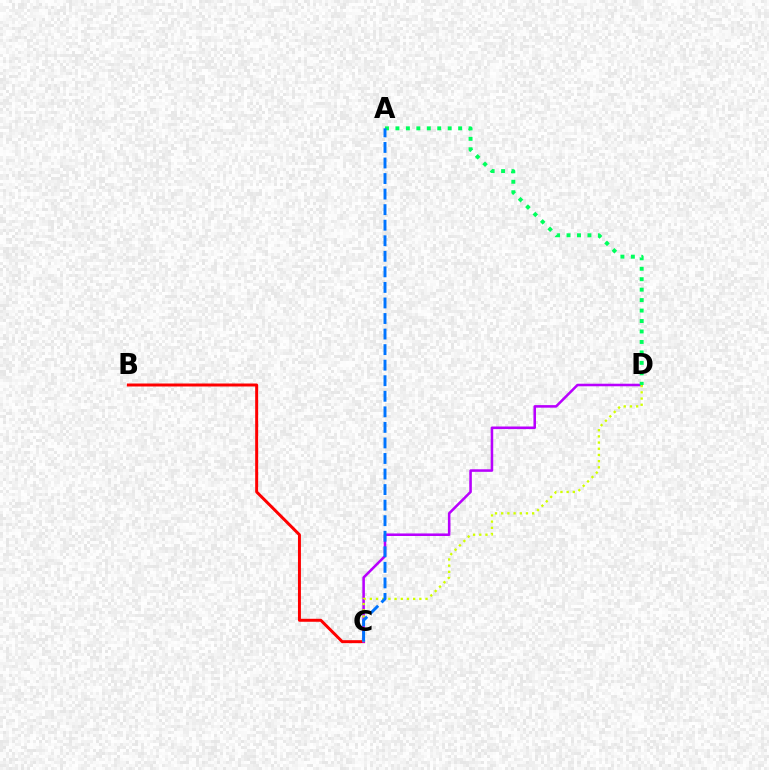{('B', 'C'): [{'color': '#ff0000', 'line_style': 'solid', 'thickness': 2.14}], ('C', 'D'): [{'color': '#b900ff', 'line_style': 'solid', 'thickness': 1.84}, {'color': '#d1ff00', 'line_style': 'dotted', 'thickness': 1.68}], ('A', 'D'): [{'color': '#00ff5c', 'line_style': 'dotted', 'thickness': 2.84}], ('A', 'C'): [{'color': '#0074ff', 'line_style': 'dashed', 'thickness': 2.11}]}